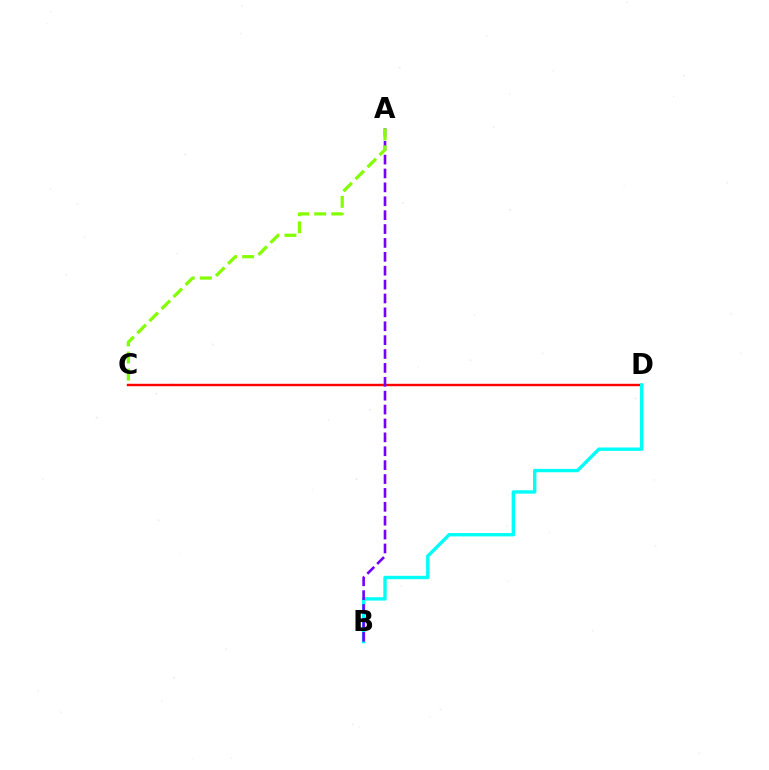{('C', 'D'): [{'color': '#ff0000', 'line_style': 'solid', 'thickness': 1.74}], ('B', 'D'): [{'color': '#00fff6', 'line_style': 'solid', 'thickness': 2.43}], ('A', 'B'): [{'color': '#7200ff', 'line_style': 'dashed', 'thickness': 1.89}], ('A', 'C'): [{'color': '#84ff00', 'line_style': 'dashed', 'thickness': 2.32}]}